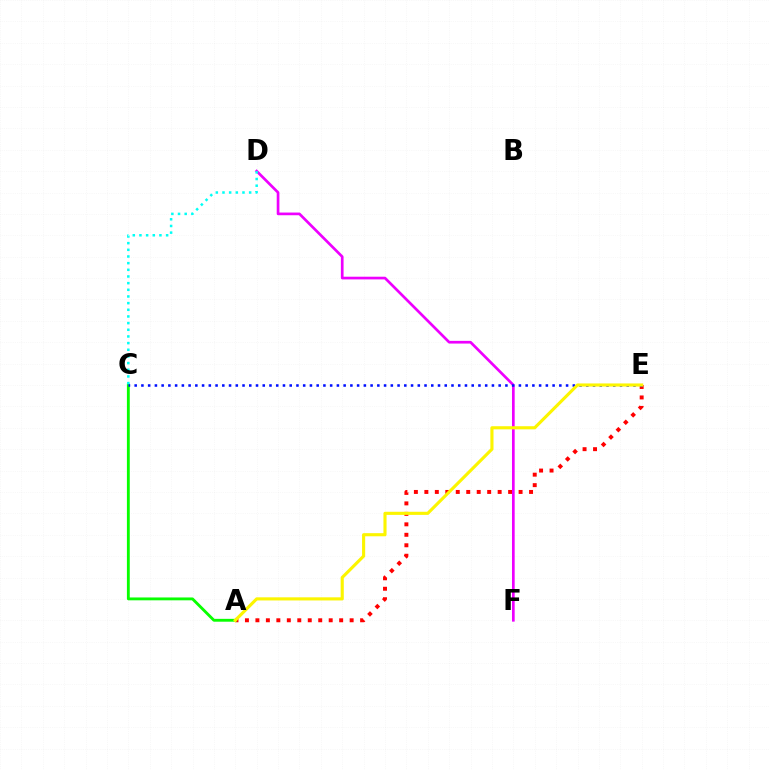{('A', 'E'): [{'color': '#ff0000', 'line_style': 'dotted', 'thickness': 2.84}, {'color': '#fcf500', 'line_style': 'solid', 'thickness': 2.25}], ('D', 'F'): [{'color': '#ee00ff', 'line_style': 'solid', 'thickness': 1.94}], ('A', 'C'): [{'color': '#08ff00', 'line_style': 'solid', 'thickness': 2.05}], ('C', 'D'): [{'color': '#00fff6', 'line_style': 'dotted', 'thickness': 1.81}], ('C', 'E'): [{'color': '#0010ff', 'line_style': 'dotted', 'thickness': 1.83}]}